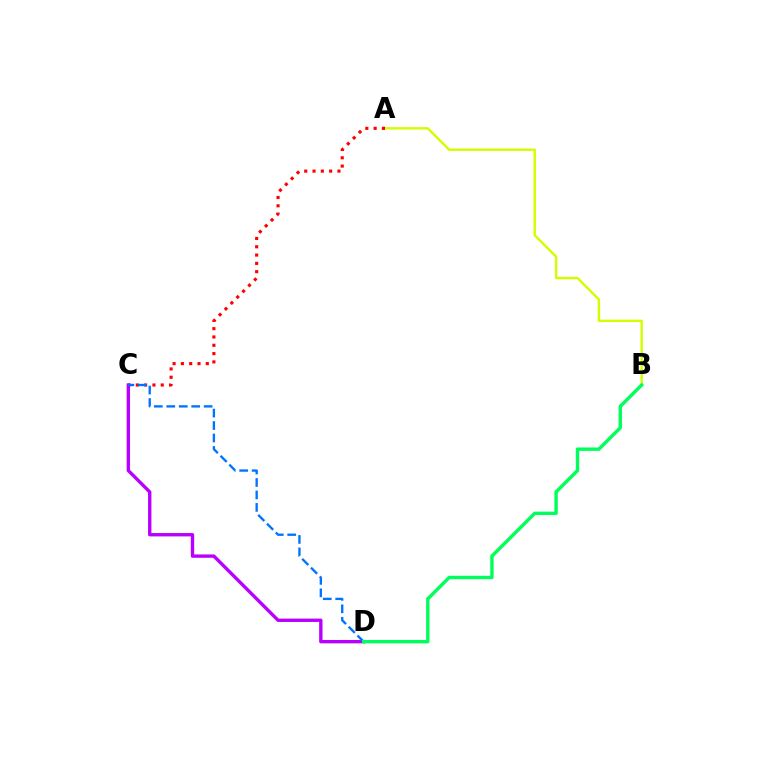{('A', 'B'): [{'color': '#d1ff00', 'line_style': 'solid', 'thickness': 1.73}], ('A', 'C'): [{'color': '#ff0000', 'line_style': 'dotted', 'thickness': 2.26}], ('C', 'D'): [{'color': '#b900ff', 'line_style': 'solid', 'thickness': 2.42}, {'color': '#0074ff', 'line_style': 'dashed', 'thickness': 1.69}], ('B', 'D'): [{'color': '#00ff5c', 'line_style': 'solid', 'thickness': 2.44}]}